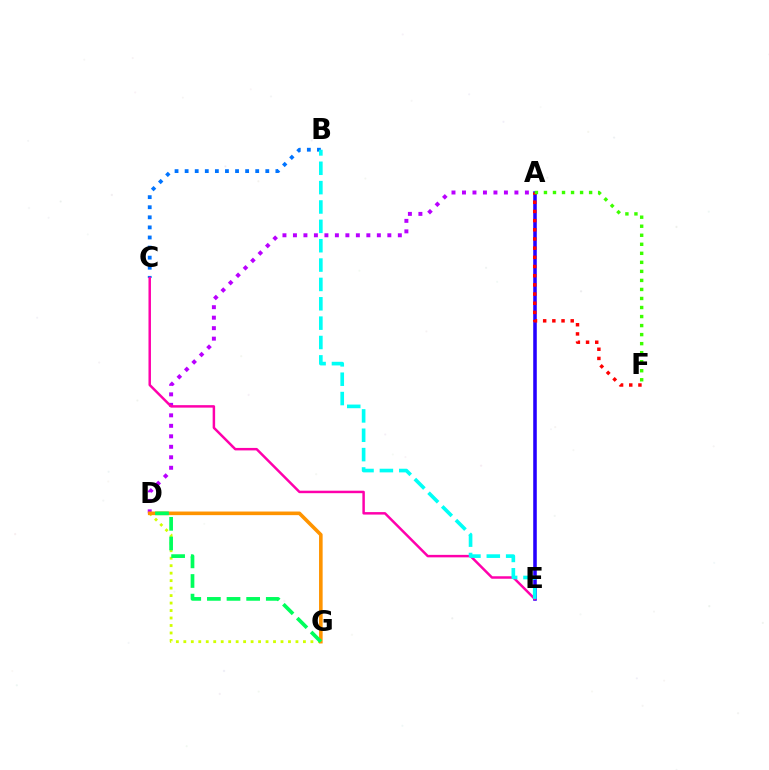{('A', 'D'): [{'color': '#b900ff', 'line_style': 'dotted', 'thickness': 2.85}], ('A', 'E'): [{'color': '#2500ff', 'line_style': 'solid', 'thickness': 2.56}], ('D', 'G'): [{'color': '#d1ff00', 'line_style': 'dotted', 'thickness': 2.03}, {'color': '#ff9400', 'line_style': 'solid', 'thickness': 2.59}, {'color': '#00ff5c', 'line_style': 'dashed', 'thickness': 2.67}], ('B', 'C'): [{'color': '#0074ff', 'line_style': 'dotted', 'thickness': 2.74}], ('A', 'F'): [{'color': '#ff0000', 'line_style': 'dotted', 'thickness': 2.49}, {'color': '#3dff00', 'line_style': 'dotted', 'thickness': 2.45}], ('C', 'E'): [{'color': '#ff00ac', 'line_style': 'solid', 'thickness': 1.79}], ('B', 'E'): [{'color': '#00fff6', 'line_style': 'dashed', 'thickness': 2.63}]}